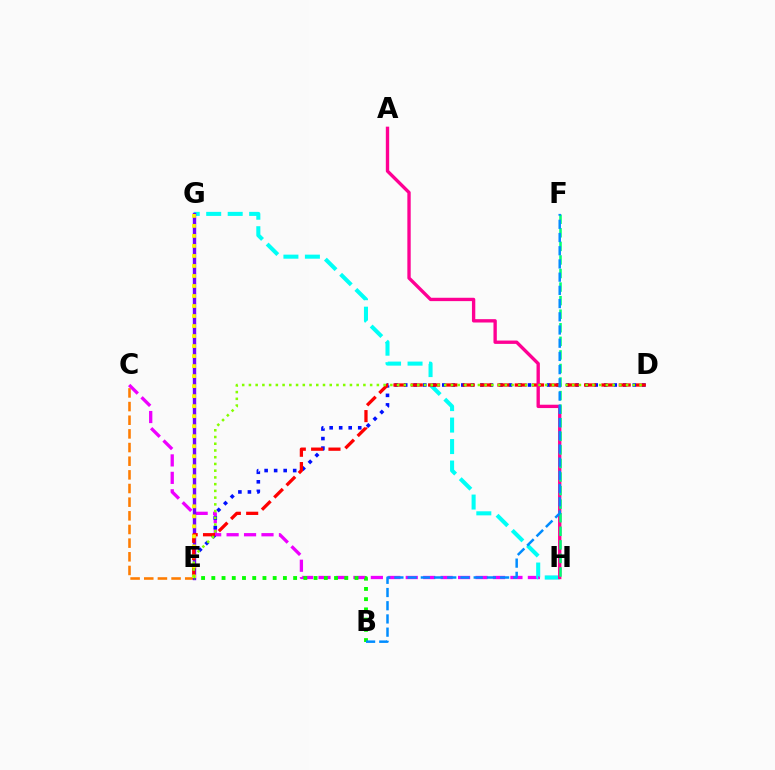{('C', 'E'): [{'color': '#ff7c00', 'line_style': 'dashed', 'thickness': 1.86}], ('C', 'H'): [{'color': '#ee00ff', 'line_style': 'dashed', 'thickness': 2.37}], ('G', 'H'): [{'color': '#00fff6', 'line_style': 'dashed', 'thickness': 2.92}], ('E', 'G'): [{'color': '#7200ff', 'line_style': 'solid', 'thickness': 2.44}, {'color': '#fcf500', 'line_style': 'dotted', 'thickness': 2.72}], ('D', 'E'): [{'color': '#0010ff', 'line_style': 'dotted', 'thickness': 2.59}, {'color': '#ff0000', 'line_style': 'dashed', 'thickness': 2.35}, {'color': '#84ff00', 'line_style': 'dotted', 'thickness': 1.83}], ('A', 'H'): [{'color': '#ff0094', 'line_style': 'solid', 'thickness': 2.41}], ('B', 'E'): [{'color': '#08ff00', 'line_style': 'dotted', 'thickness': 2.78}], ('F', 'H'): [{'color': '#00ff74', 'line_style': 'dashed', 'thickness': 1.84}], ('B', 'F'): [{'color': '#008cff', 'line_style': 'dashed', 'thickness': 1.79}]}